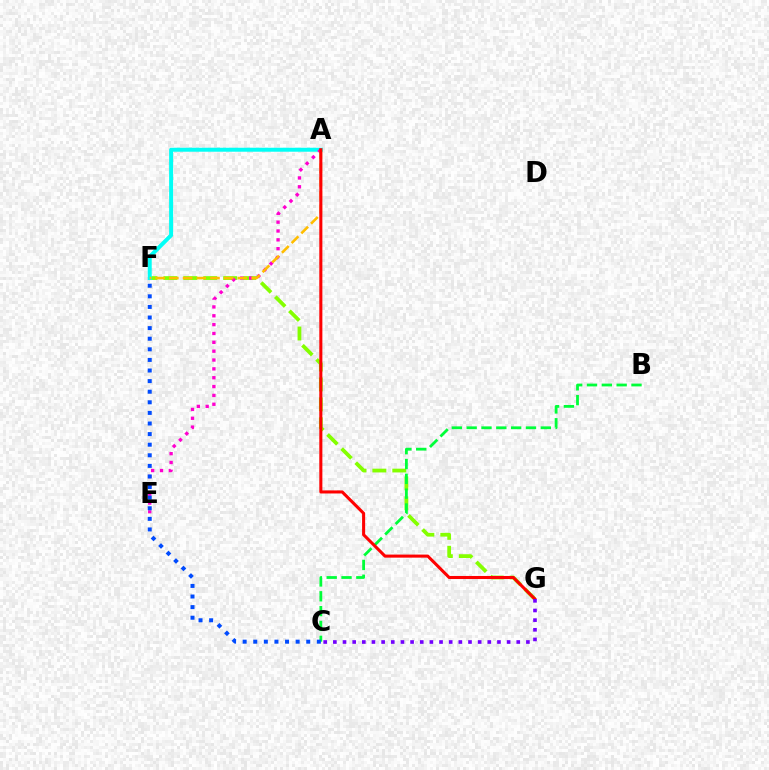{('F', 'G'): [{'color': '#84ff00', 'line_style': 'dashed', 'thickness': 2.71}], ('A', 'F'): [{'color': '#00fff6', 'line_style': 'solid', 'thickness': 2.87}, {'color': '#ffbd00', 'line_style': 'dashed', 'thickness': 1.86}], ('B', 'C'): [{'color': '#00ff39', 'line_style': 'dashed', 'thickness': 2.01}], ('A', 'E'): [{'color': '#ff00cf', 'line_style': 'dotted', 'thickness': 2.4}], ('A', 'G'): [{'color': '#ff0000', 'line_style': 'solid', 'thickness': 2.2}], ('C', 'F'): [{'color': '#004bff', 'line_style': 'dotted', 'thickness': 2.88}], ('C', 'G'): [{'color': '#7200ff', 'line_style': 'dotted', 'thickness': 2.62}]}